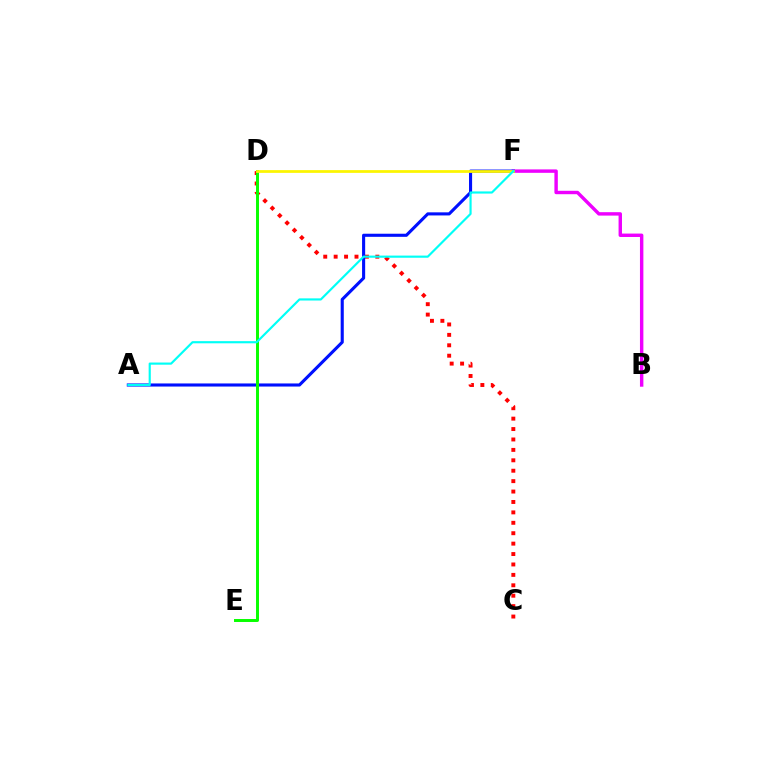{('C', 'D'): [{'color': '#ff0000', 'line_style': 'dotted', 'thickness': 2.83}], ('B', 'F'): [{'color': '#ee00ff', 'line_style': 'solid', 'thickness': 2.46}], ('A', 'F'): [{'color': '#0010ff', 'line_style': 'solid', 'thickness': 2.23}, {'color': '#00fff6', 'line_style': 'solid', 'thickness': 1.56}], ('D', 'E'): [{'color': '#08ff00', 'line_style': 'solid', 'thickness': 2.13}], ('D', 'F'): [{'color': '#fcf500', 'line_style': 'solid', 'thickness': 1.98}]}